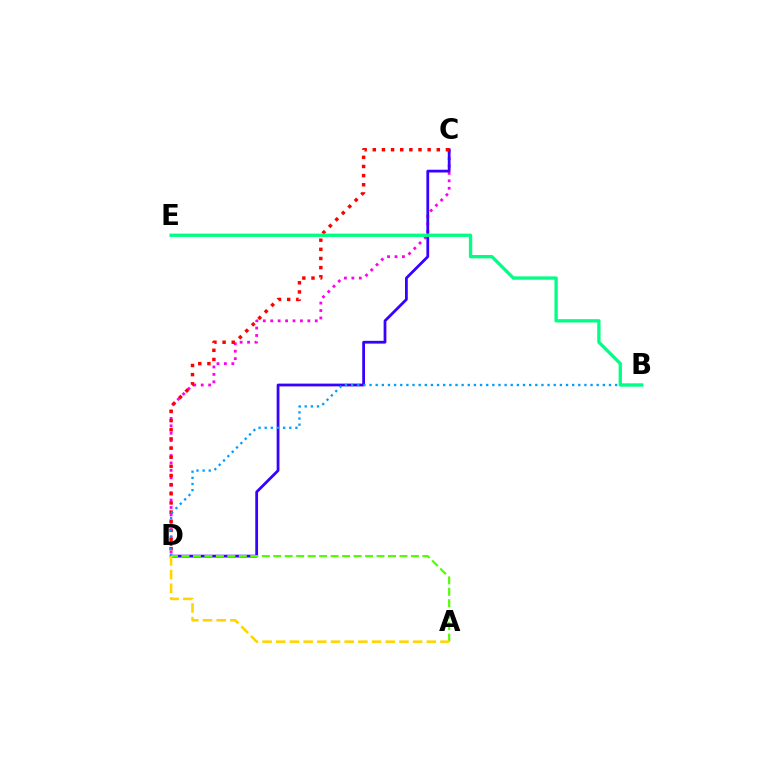{('C', 'D'): [{'color': '#ff00ed', 'line_style': 'dotted', 'thickness': 2.02}, {'color': '#3700ff', 'line_style': 'solid', 'thickness': 2.0}, {'color': '#ff0000', 'line_style': 'dotted', 'thickness': 2.48}], ('B', 'D'): [{'color': '#009eff', 'line_style': 'dotted', 'thickness': 1.67}], ('A', 'D'): [{'color': '#4fff00', 'line_style': 'dashed', 'thickness': 1.56}, {'color': '#ffd500', 'line_style': 'dashed', 'thickness': 1.86}], ('B', 'E'): [{'color': '#00ff86', 'line_style': 'solid', 'thickness': 2.39}]}